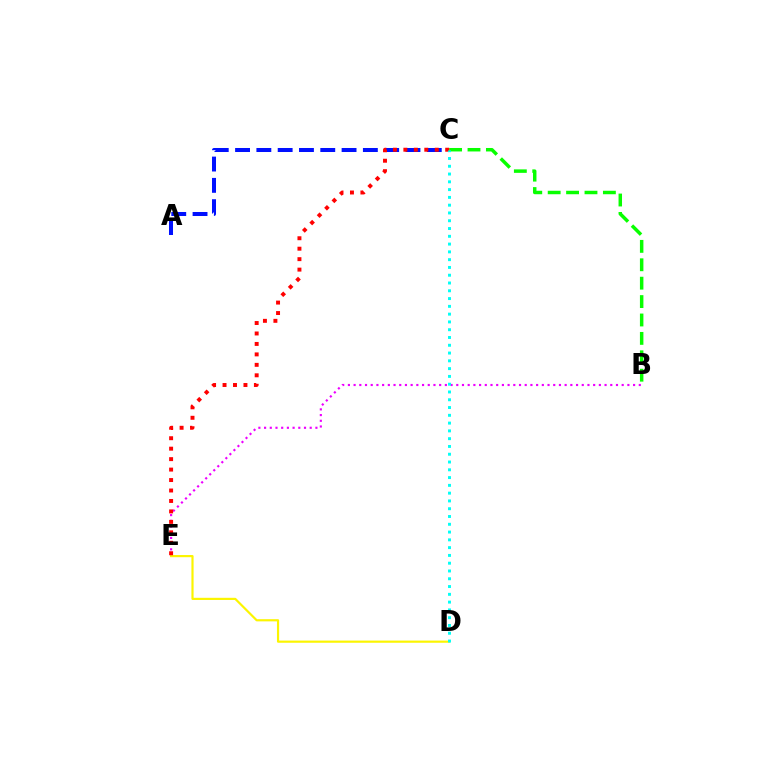{('B', 'E'): [{'color': '#ee00ff', 'line_style': 'dotted', 'thickness': 1.55}], ('A', 'C'): [{'color': '#0010ff', 'line_style': 'dashed', 'thickness': 2.89}], ('B', 'C'): [{'color': '#08ff00', 'line_style': 'dashed', 'thickness': 2.5}], ('D', 'E'): [{'color': '#fcf500', 'line_style': 'solid', 'thickness': 1.57}], ('C', 'E'): [{'color': '#ff0000', 'line_style': 'dotted', 'thickness': 2.84}], ('C', 'D'): [{'color': '#00fff6', 'line_style': 'dotted', 'thickness': 2.11}]}